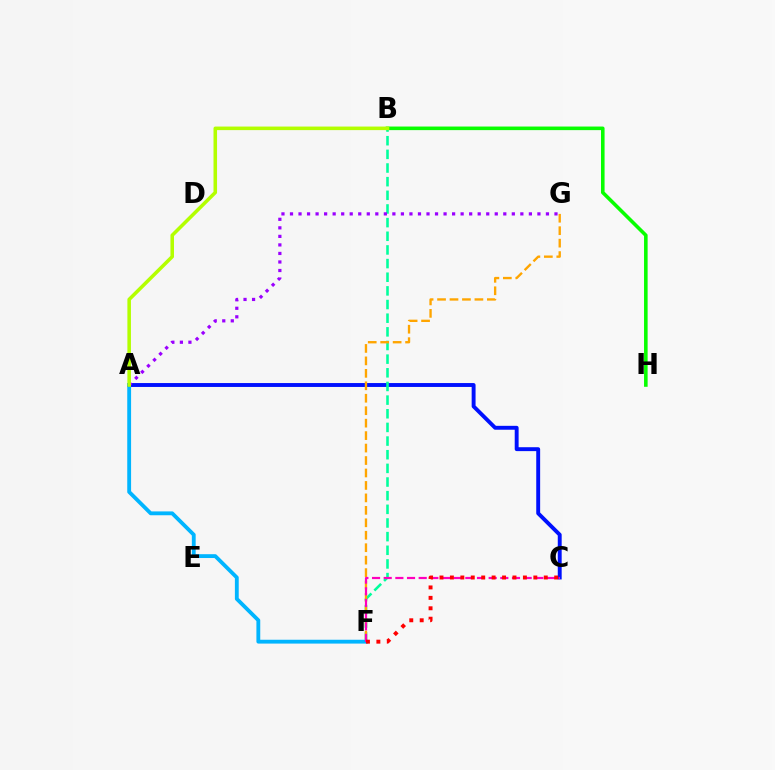{('A', 'C'): [{'color': '#0010ff', 'line_style': 'solid', 'thickness': 2.81}], ('B', 'F'): [{'color': '#00ff9d', 'line_style': 'dashed', 'thickness': 1.85}], ('A', 'F'): [{'color': '#00b5ff', 'line_style': 'solid', 'thickness': 2.76}], ('B', 'H'): [{'color': '#08ff00', 'line_style': 'solid', 'thickness': 2.58}], ('F', 'G'): [{'color': '#ffa500', 'line_style': 'dashed', 'thickness': 1.69}], ('C', 'F'): [{'color': '#ff00bd', 'line_style': 'dashed', 'thickness': 1.58}, {'color': '#ff0000', 'line_style': 'dotted', 'thickness': 2.83}], ('A', 'G'): [{'color': '#9b00ff', 'line_style': 'dotted', 'thickness': 2.32}], ('A', 'B'): [{'color': '#b3ff00', 'line_style': 'solid', 'thickness': 2.56}]}